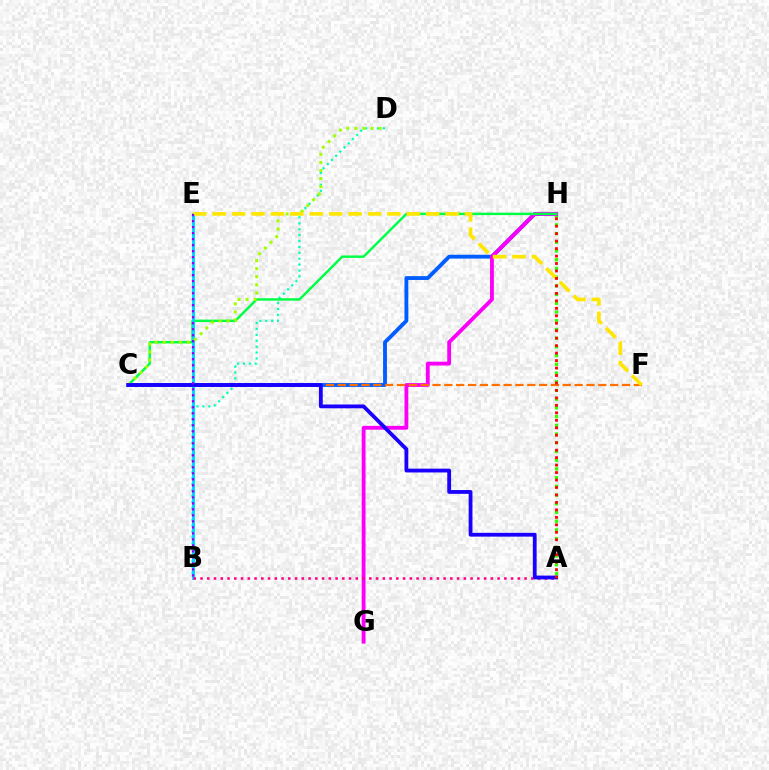{('A', 'H'): [{'color': '#31ff00', 'line_style': 'dotted', 'thickness': 2.37}, {'color': '#ff0000', 'line_style': 'dotted', 'thickness': 2.03}], ('C', 'H'): [{'color': '#005dff', 'line_style': 'solid', 'thickness': 2.77}, {'color': '#00ff45', 'line_style': 'solid', 'thickness': 1.77}], ('G', 'H'): [{'color': '#fa00f9', 'line_style': 'solid', 'thickness': 2.76}], ('B', 'D'): [{'color': '#00ffbb', 'line_style': 'dotted', 'thickness': 1.61}], ('B', 'E'): [{'color': '#00d3ff', 'line_style': 'solid', 'thickness': 2.09}, {'color': '#8a00ff', 'line_style': 'dotted', 'thickness': 1.63}], ('A', 'B'): [{'color': '#ff0088', 'line_style': 'dotted', 'thickness': 1.83}], ('C', 'D'): [{'color': '#a2ff00', 'line_style': 'dotted', 'thickness': 2.19}], ('C', 'F'): [{'color': '#ff7000', 'line_style': 'dashed', 'thickness': 1.61}], ('E', 'F'): [{'color': '#ffe600', 'line_style': 'dashed', 'thickness': 2.64}], ('A', 'C'): [{'color': '#1900ff', 'line_style': 'solid', 'thickness': 2.74}]}